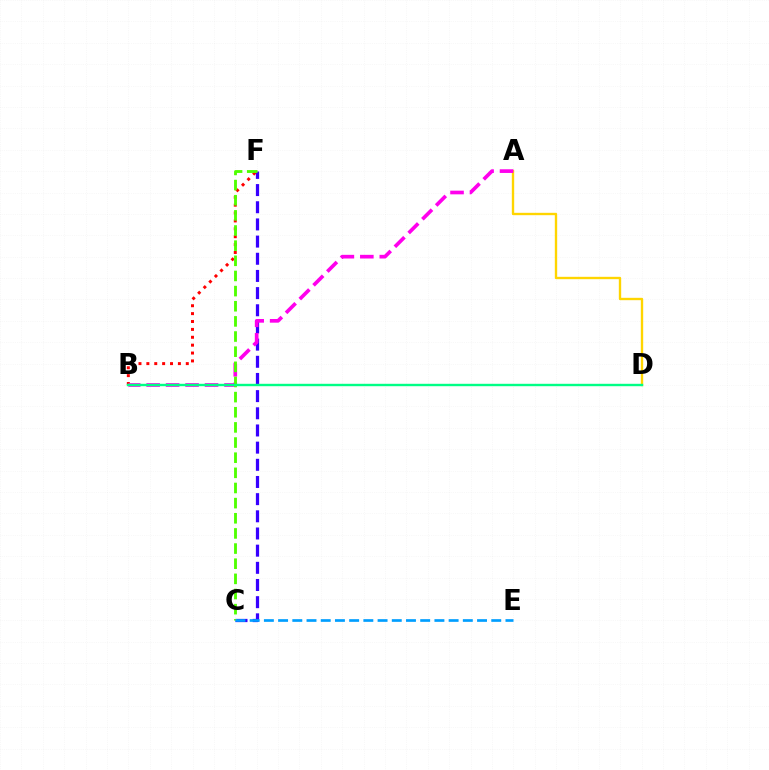{('A', 'D'): [{'color': '#ffd500', 'line_style': 'solid', 'thickness': 1.71}], ('C', 'F'): [{'color': '#3700ff', 'line_style': 'dashed', 'thickness': 2.33}, {'color': '#4fff00', 'line_style': 'dashed', 'thickness': 2.06}], ('B', 'F'): [{'color': '#ff0000', 'line_style': 'dotted', 'thickness': 2.14}], ('A', 'B'): [{'color': '#ff00ed', 'line_style': 'dashed', 'thickness': 2.64}], ('C', 'E'): [{'color': '#009eff', 'line_style': 'dashed', 'thickness': 1.93}], ('B', 'D'): [{'color': '#00ff86', 'line_style': 'solid', 'thickness': 1.72}]}